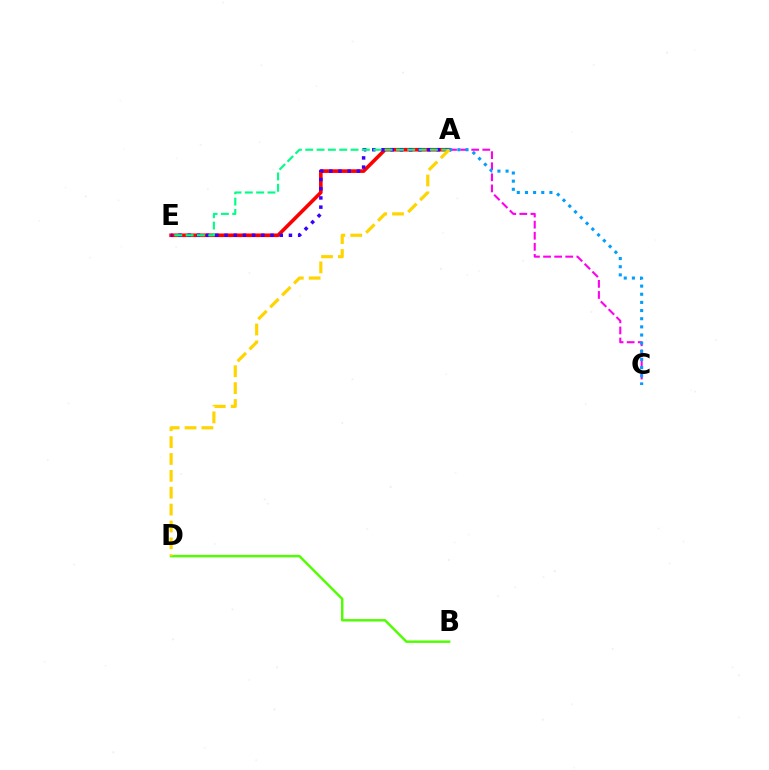{('A', 'E'): [{'color': '#ff0000', 'line_style': 'solid', 'thickness': 2.6}, {'color': '#3700ff', 'line_style': 'dotted', 'thickness': 2.5}, {'color': '#00ff86', 'line_style': 'dashed', 'thickness': 1.54}], ('A', 'C'): [{'color': '#ff00ed', 'line_style': 'dashed', 'thickness': 1.51}, {'color': '#009eff', 'line_style': 'dotted', 'thickness': 2.22}], ('B', 'D'): [{'color': '#4fff00', 'line_style': 'solid', 'thickness': 1.76}], ('A', 'D'): [{'color': '#ffd500', 'line_style': 'dashed', 'thickness': 2.29}]}